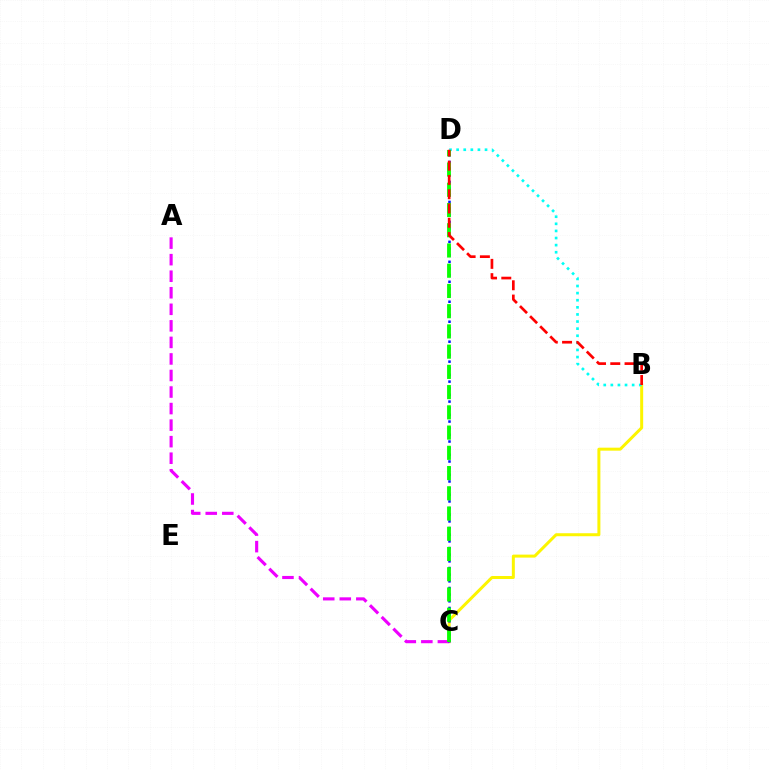{('B', 'C'): [{'color': '#fcf500', 'line_style': 'solid', 'thickness': 2.15}], ('A', 'C'): [{'color': '#ee00ff', 'line_style': 'dashed', 'thickness': 2.25}], ('B', 'D'): [{'color': '#00fff6', 'line_style': 'dotted', 'thickness': 1.93}, {'color': '#ff0000', 'line_style': 'dashed', 'thickness': 1.94}], ('C', 'D'): [{'color': '#0010ff', 'line_style': 'dotted', 'thickness': 1.81}, {'color': '#08ff00', 'line_style': 'dashed', 'thickness': 2.75}]}